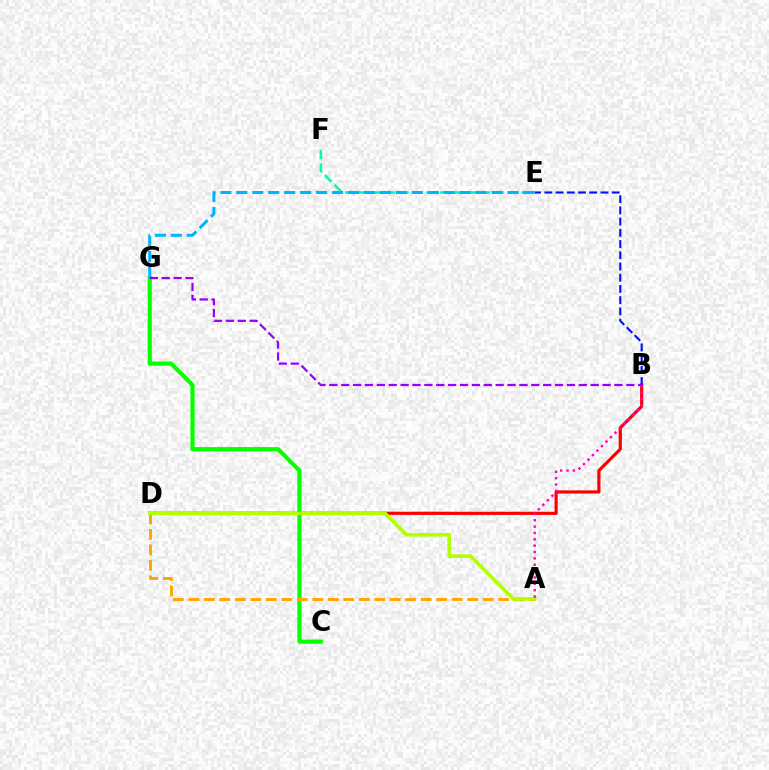{('C', 'G'): [{'color': '#08ff00', 'line_style': 'solid', 'thickness': 2.98}], ('A', 'D'): [{'color': '#ffa500', 'line_style': 'dashed', 'thickness': 2.1}, {'color': '#b3ff00', 'line_style': 'solid', 'thickness': 2.62}], ('B', 'D'): [{'color': '#ff0000', 'line_style': 'solid', 'thickness': 2.28}], ('A', 'B'): [{'color': '#ff00bd', 'line_style': 'dotted', 'thickness': 1.73}], ('B', 'E'): [{'color': '#0010ff', 'line_style': 'dashed', 'thickness': 1.52}], ('E', 'F'): [{'color': '#00ff9d', 'line_style': 'dashed', 'thickness': 1.84}], ('E', 'G'): [{'color': '#00b5ff', 'line_style': 'dashed', 'thickness': 2.17}], ('B', 'G'): [{'color': '#9b00ff', 'line_style': 'dashed', 'thickness': 1.61}]}